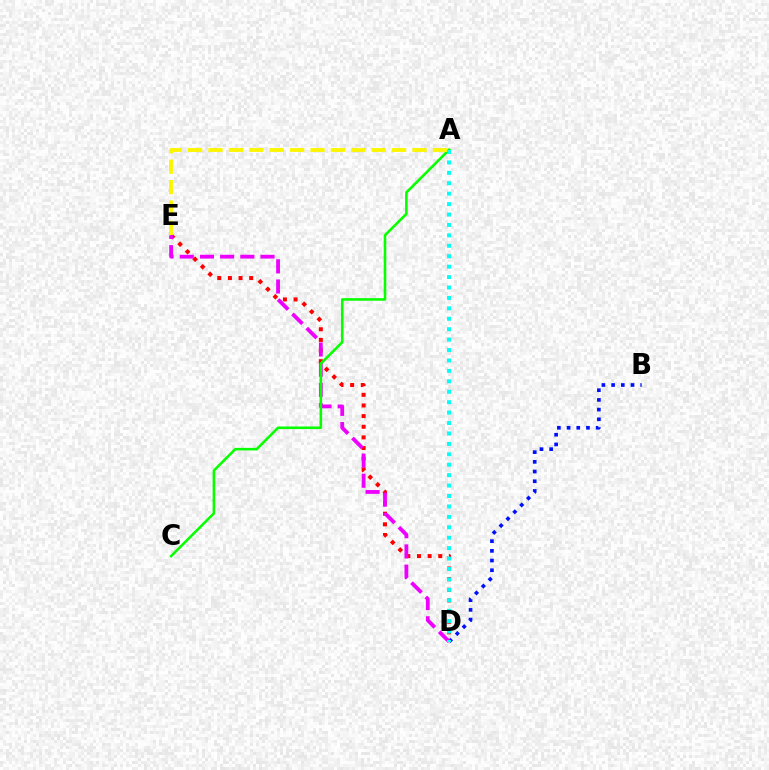{('B', 'D'): [{'color': '#0010ff', 'line_style': 'dotted', 'thickness': 2.64}], ('D', 'E'): [{'color': '#ff0000', 'line_style': 'dotted', 'thickness': 2.89}, {'color': '#ee00ff', 'line_style': 'dashed', 'thickness': 2.74}], ('A', 'C'): [{'color': '#08ff00', 'line_style': 'solid', 'thickness': 1.86}], ('A', 'E'): [{'color': '#fcf500', 'line_style': 'dashed', 'thickness': 2.77}], ('A', 'D'): [{'color': '#00fff6', 'line_style': 'dotted', 'thickness': 2.83}]}